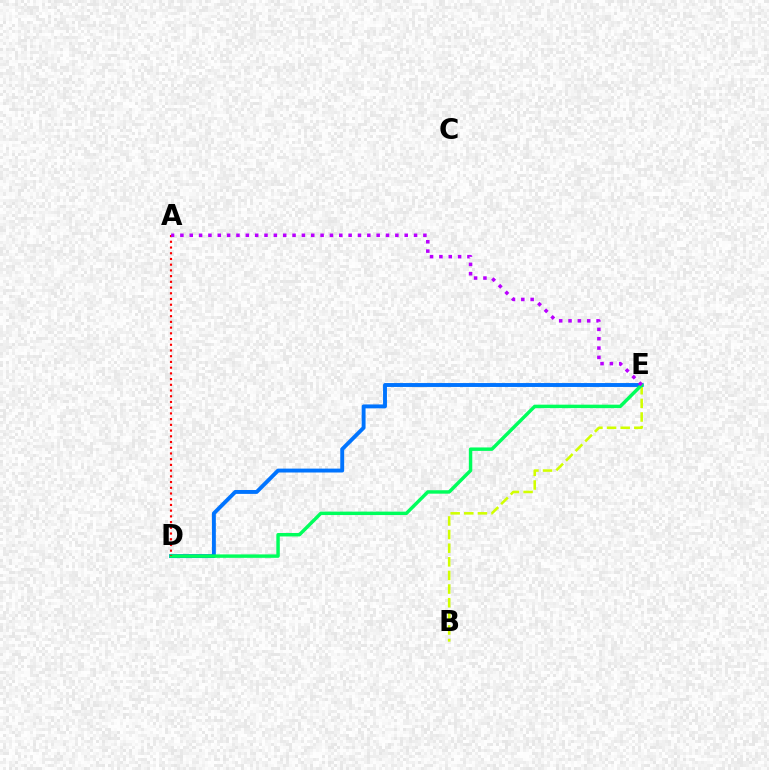{('B', 'E'): [{'color': '#d1ff00', 'line_style': 'dashed', 'thickness': 1.85}], ('D', 'E'): [{'color': '#0074ff', 'line_style': 'solid', 'thickness': 2.8}, {'color': '#00ff5c', 'line_style': 'solid', 'thickness': 2.48}], ('A', 'D'): [{'color': '#ff0000', 'line_style': 'dotted', 'thickness': 1.55}], ('A', 'E'): [{'color': '#b900ff', 'line_style': 'dotted', 'thickness': 2.54}]}